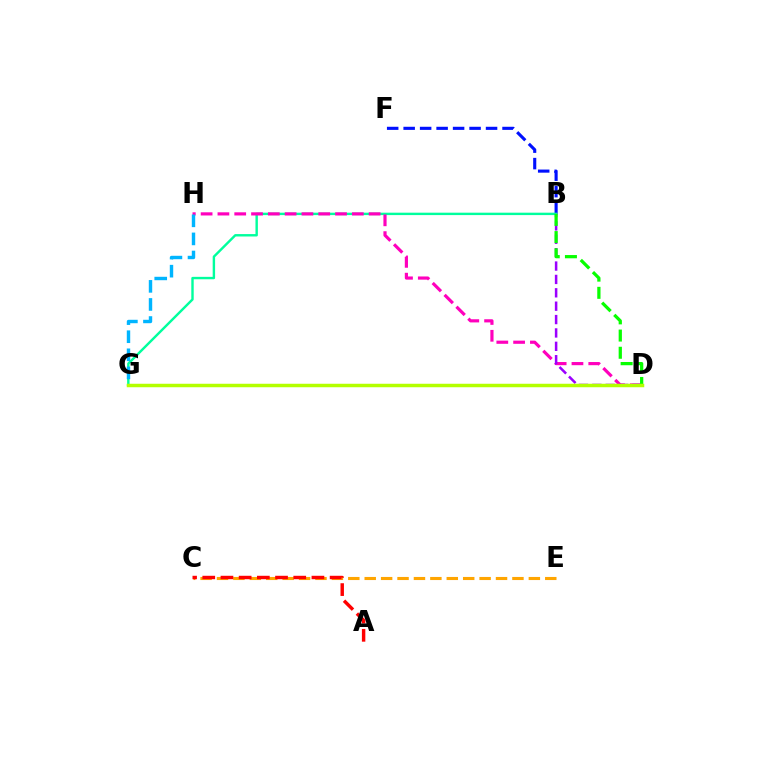{('B', 'F'): [{'color': '#0010ff', 'line_style': 'dashed', 'thickness': 2.24}], ('B', 'G'): [{'color': '#00ff9d', 'line_style': 'solid', 'thickness': 1.73}], ('C', 'E'): [{'color': '#ffa500', 'line_style': 'dashed', 'thickness': 2.23}], ('D', 'H'): [{'color': '#ff00bd', 'line_style': 'dashed', 'thickness': 2.28}], ('B', 'D'): [{'color': '#9b00ff', 'line_style': 'dashed', 'thickness': 1.82}, {'color': '#08ff00', 'line_style': 'dashed', 'thickness': 2.34}], ('A', 'C'): [{'color': '#ff0000', 'line_style': 'dashed', 'thickness': 2.47}], ('G', 'H'): [{'color': '#00b5ff', 'line_style': 'dashed', 'thickness': 2.46}], ('D', 'G'): [{'color': '#b3ff00', 'line_style': 'solid', 'thickness': 2.51}]}